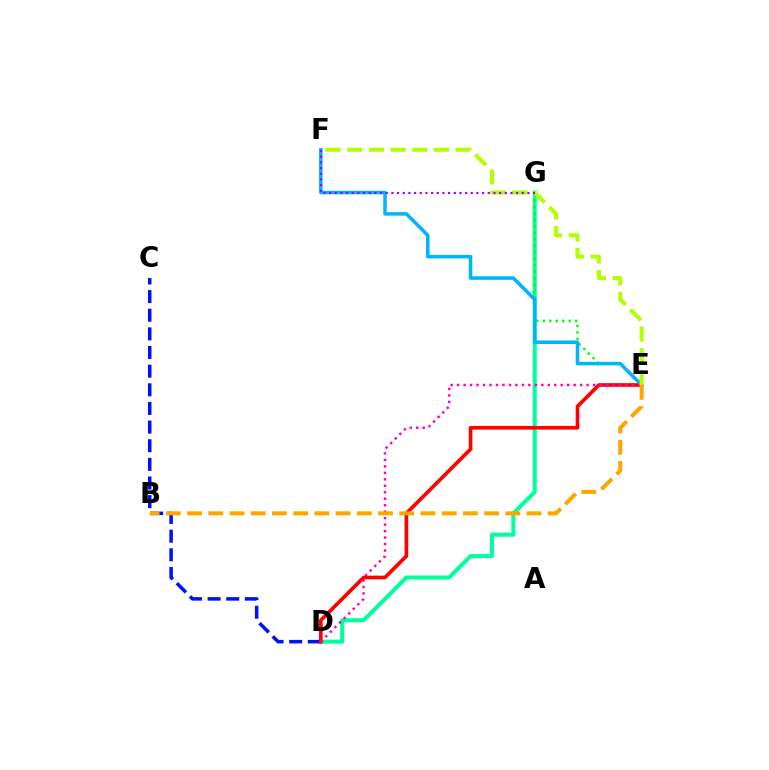{('D', 'G'): [{'color': '#00ff9d', 'line_style': 'solid', 'thickness': 2.9}], ('E', 'G'): [{'color': '#08ff00', 'line_style': 'dotted', 'thickness': 1.76}], ('C', 'D'): [{'color': '#0010ff', 'line_style': 'dashed', 'thickness': 2.53}], ('D', 'E'): [{'color': '#ff0000', 'line_style': 'solid', 'thickness': 2.64}, {'color': '#ff00bd', 'line_style': 'dotted', 'thickness': 1.76}], ('E', 'F'): [{'color': '#00b5ff', 'line_style': 'solid', 'thickness': 2.54}, {'color': '#b3ff00', 'line_style': 'dashed', 'thickness': 2.95}], ('B', 'E'): [{'color': '#ffa500', 'line_style': 'dashed', 'thickness': 2.88}], ('F', 'G'): [{'color': '#9b00ff', 'line_style': 'dotted', 'thickness': 1.54}]}